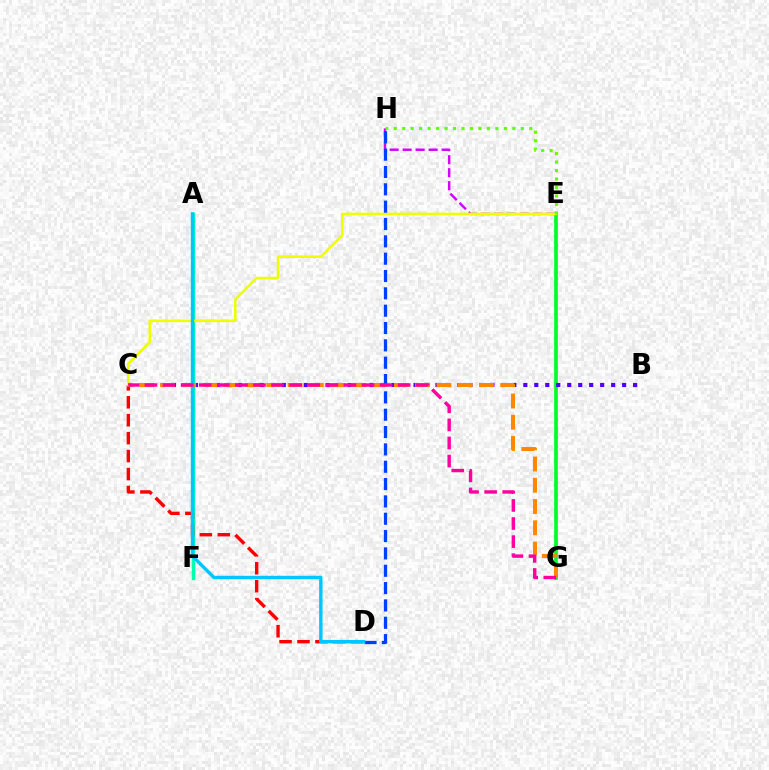{('E', 'H'): [{'color': '#d600ff', 'line_style': 'dashed', 'thickness': 1.77}, {'color': '#66ff00', 'line_style': 'dotted', 'thickness': 2.3}], ('A', 'F'): [{'color': '#00ffaf', 'line_style': 'solid', 'thickness': 2.5}], ('C', 'D'): [{'color': '#ff0000', 'line_style': 'dashed', 'thickness': 2.44}], ('E', 'G'): [{'color': '#00ff27', 'line_style': 'solid', 'thickness': 2.65}], ('C', 'E'): [{'color': '#eeff00', 'line_style': 'solid', 'thickness': 1.85}], ('B', 'C'): [{'color': '#4f00ff', 'line_style': 'dotted', 'thickness': 2.98}], ('C', 'G'): [{'color': '#ff8800', 'line_style': 'dashed', 'thickness': 2.89}, {'color': '#ff00a0', 'line_style': 'dashed', 'thickness': 2.46}], ('D', 'H'): [{'color': '#003fff', 'line_style': 'dashed', 'thickness': 2.36}], ('A', 'D'): [{'color': '#00c7ff', 'line_style': 'solid', 'thickness': 2.46}]}